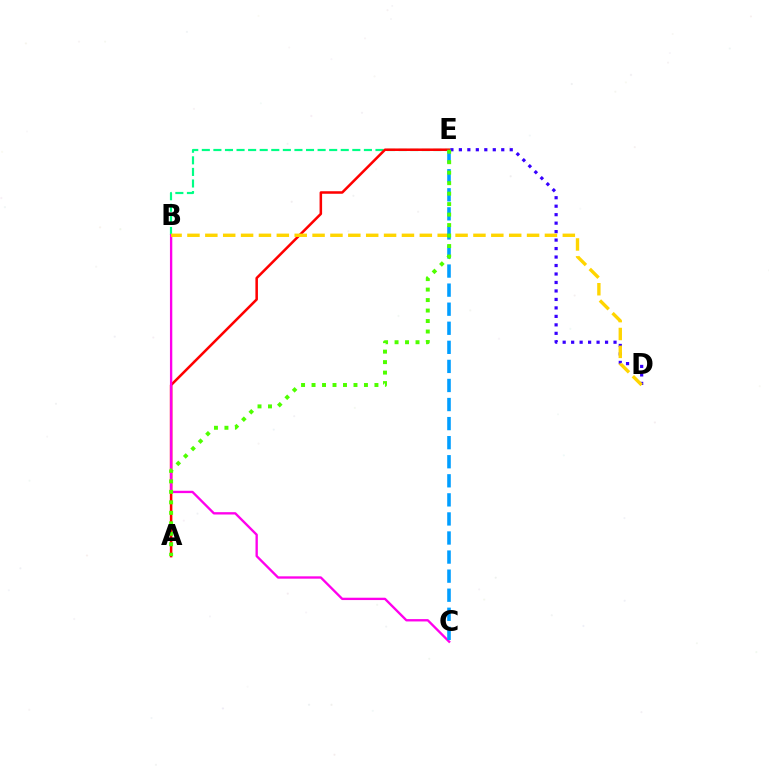{('B', 'E'): [{'color': '#00ff86', 'line_style': 'dashed', 'thickness': 1.57}], ('A', 'E'): [{'color': '#ff0000', 'line_style': 'solid', 'thickness': 1.82}, {'color': '#4fff00', 'line_style': 'dotted', 'thickness': 2.85}], ('B', 'C'): [{'color': '#ff00ed', 'line_style': 'solid', 'thickness': 1.69}], ('D', 'E'): [{'color': '#3700ff', 'line_style': 'dotted', 'thickness': 2.3}], ('B', 'D'): [{'color': '#ffd500', 'line_style': 'dashed', 'thickness': 2.43}], ('C', 'E'): [{'color': '#009eff', 'line_style': 'dashed', 'thickness': 2.59}]}